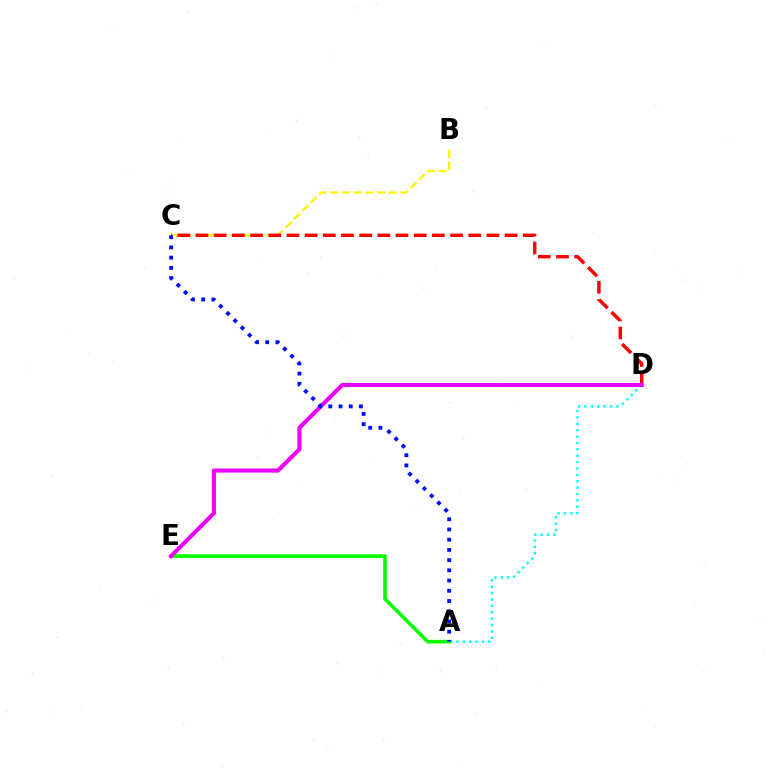{('B', 'C'): [{'color': '#fcf500', 'line_style': 'dashed', 'thickness': 1.6}], ('A', 'D'): [{'color': '#00fff6', 'line_style': 'dotted', 'thickness': 1.73}], ('C', 'D'): [{'color': '#ff0000', 'line_style': 'dashed', 'thickness': 2.47}], ('A', 'E'): [{'color': '#08ff00', 'line_style': 'solid', 'thickness': 2.61}], ('D', 'E'): [{'color': '#ee00ff', 'line_style': 'solid', 'thickness': 2.95}], ('A', 'C'): [{'color': '#0010ff', 'line_style': 'dotted', 'thickness': 2.78}]}